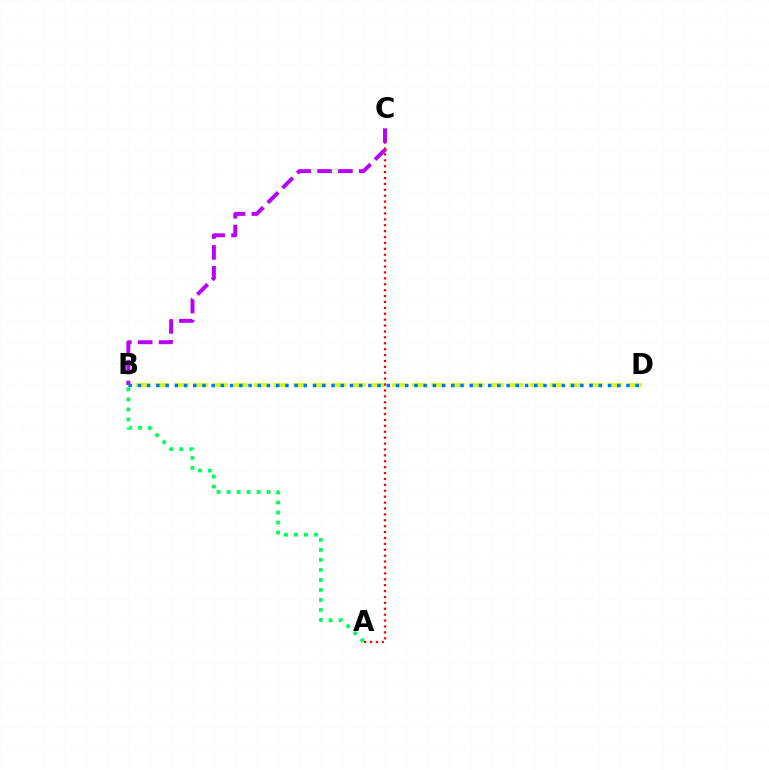{('B', 'D'): [{'color': '#d1ff00', 'line_style': 'dashed', 'thickness': 2.68}, {'color': '#0074ff', 'line_style': 'dotted', 'thickness': 2.5}], ('A', 'B'): [{'color': '#00ff5c', 'line_style': 'dotted', 'thickness': 2.72}], ('A', 'C'): [{'color': '#ff0000', 'line_style': 'dotted', 'thickness': 1.6}], ('B', 'C'): [{'color': '#b900ff', 'line_style': 'dashed', 'thickness': 2.83}]}